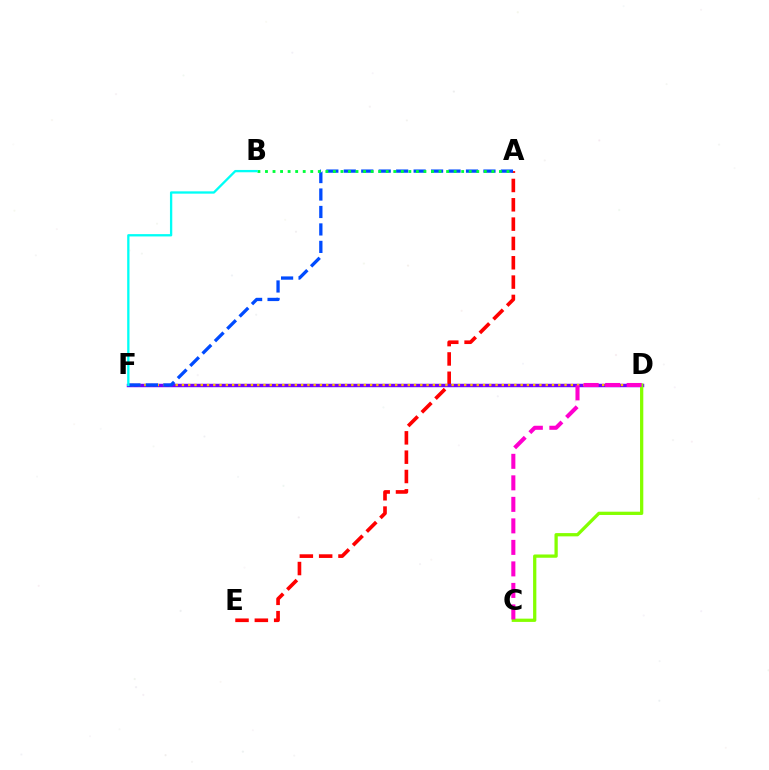{('A', 'E'): [{'color': '#ff0000', 'line_style': 'dashed', 'thickness': 2.63}], ('D', 'F'): [{'color': '#7200ff', 'line_style': 'solid', 'thickness': 2.48}, {'color': '#ffbd00', 'line_style': 'dotted', 'thickness': 1.7}], ('C', 'D'): [{'color': '#84ff00', 'line_style': 'solid', 'thickness': 2.35}, {'color': '#ff00cf', 'line_style': 'dashed', 'thickness': 2.92}], ('A', 'F'): [{'color': '#004bff', 'line_style': 'dashed', 'thickness': 2.37}], ('A', 'B'): [{'color': '#00ff39', 'line_style': 'dotted', 'thickness': 2.05}], ('B', 'F'): [{'color': '#00fff6', 'line_style': 'solid', 'thickness': 1.67}]}